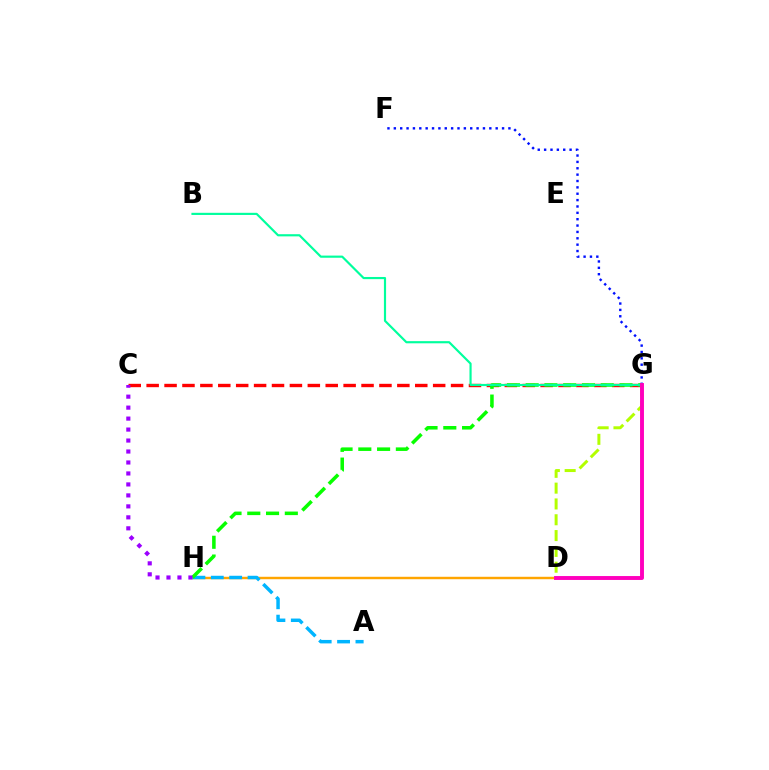{('D', 'H'): [{'color': '#ffa500', 'line_style': 'solid', 'thickness': 1.75}], ('A', 'H'): [{'color': '#00b5ff', 'line_style': 'dashed', 'thickness': 2.5}], ('C', 'G'): [{'color': '#ff0000', 'line_style': 'dashed', 'thickness': 2.43}], ('F', 'G'): [{'color': '#0010ff', 'line_style': 'dotted', 'thickness': 1.73}], ('G', 'H'): [{'color': '#08ff00', 'line_style': 'dashed', 'thickness': 2.55}], ('B', 'G'): [{'color': '#00ff9d', 'line_style': 'solid', 'thickness': 1.56}], ('C', 'H'): [{'color': '#9b00ff', 'line_style': 'dotted', 'thickness': 2.98}], ('D', 'G'): [{'color': '#b3ff00', 'line_style': 'dashed', 'thickness': 2.15}, {'color': '#ff00bd', 'line_style': 'solid', 'thickness': 2.81}]}